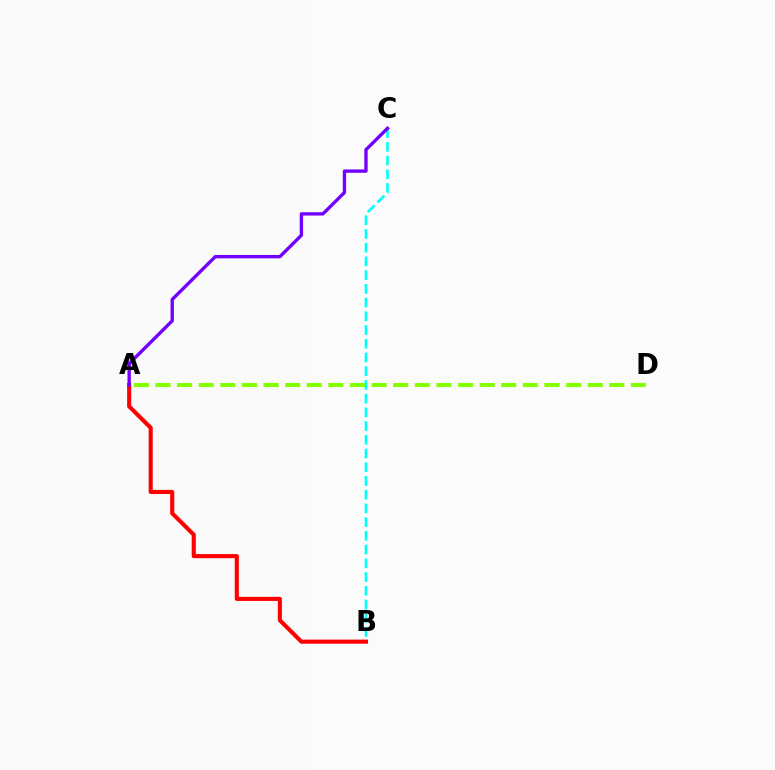{('B', 'C'): [{'color': '#00fff6', 'line_style': 'dashed', 'thickness': 1.86}], ('A', 'B'): [{'color': '#ff0000', 'line_style': 'solid', 'thickness': 2.95}], ('A', 'D'): [{'color': '#84ff00', 'line_style': 'dashed', 'thickness': 2.94}], ('A', 'C'): [{'color': '#7200ff', 'line_style': 'solid', 'thickness': 2.41}]}